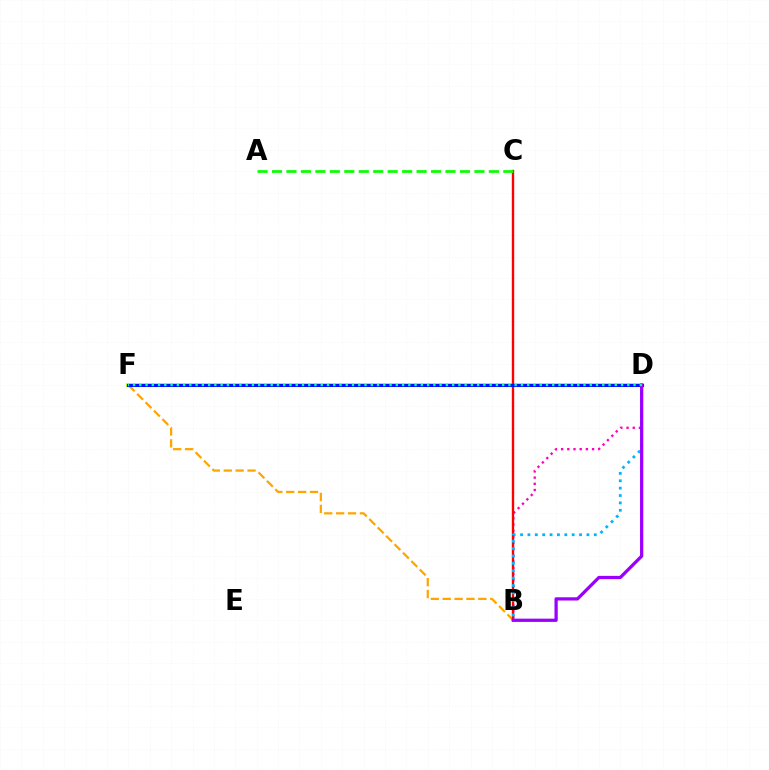{('B', 'D'): [{'color': '#ff00bd', 'line_style': 'dotted', 'thickness': 1.68}, {'color': '#00b5ff', 'line_style': 'dotted', 'thickness': 2.0}, {'color': '#9b00ff', 'line_style': 'solid', 'thickness': 2.34}], ('D', 'F'): [{'color': '#b3ff00', 'line_style': 'solid', 'thickness': 2.76}, {'color': '#0010ff', 'line_style': 'solid', 'thickness': 2.2}, {'color': '#00ff9d', 'line_style': 'dotted', 'thickness': 1.7}], ('B', 'F'): [{'color': '#ffa500', 'line_style': 'dashed', 'thickness': 1.61}], ('B', 'C'): [{'color': '#ff0000', 'line_style': 'solid', 'thickness': 1.7}], ('A', 'C'): [{'color': '#08ff00', 'line_style': 'dashed', 'thickness': 1.96}]}